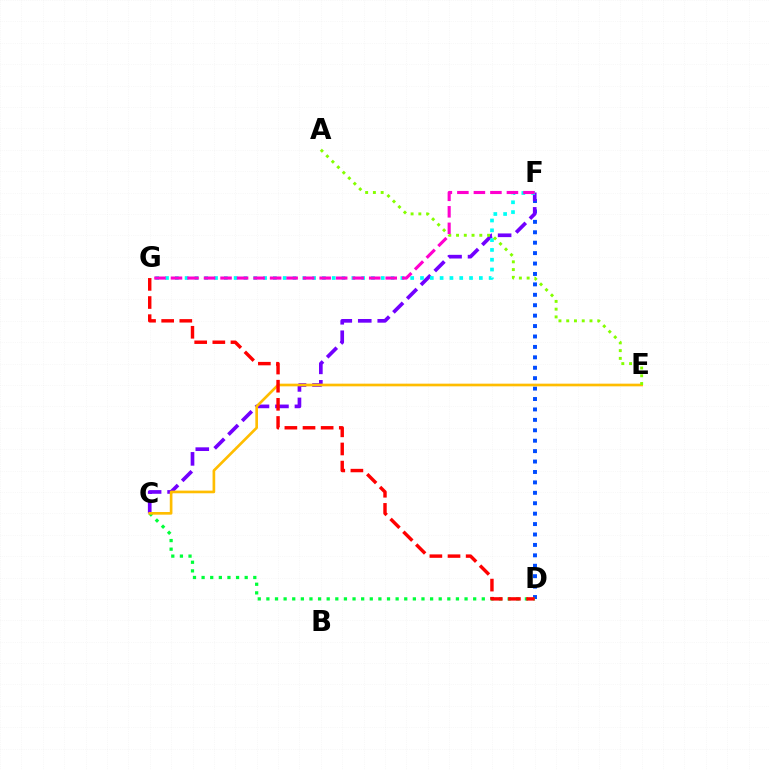{('D', 'F'): [{'color': '#004bff', 'line_style': 'dotted', 'thickness': 2.83}], ('C', 'D'): [{'color': '#00ff39', 'line_style': 'dotted', 'thickness': 2.34}], ('C', 'F'): [{'color': '#7200ff', 'line_style': 'dashed', 'thickness': 2.65}], ('C', 'E'): [{'color': '#ffbd00', 'line_style': 'solid', 'thickness': 1.92}], ('F', 'G'): [{'color': '#00fff6', 'line_style': 'dotted', 'thickness': 2.66}, {'color': '#ff00cf', 'line_style': 'dashed', 'thickness': 2.24}], ('A', 'E'): [{'color': '#84ff00', 'line_style': 'dotted', 'thickness': 2.11}], ('D', 'G'): [{'color': '#ff0000', 'line_style': 'dashed', 'thickness': 2.46}]}